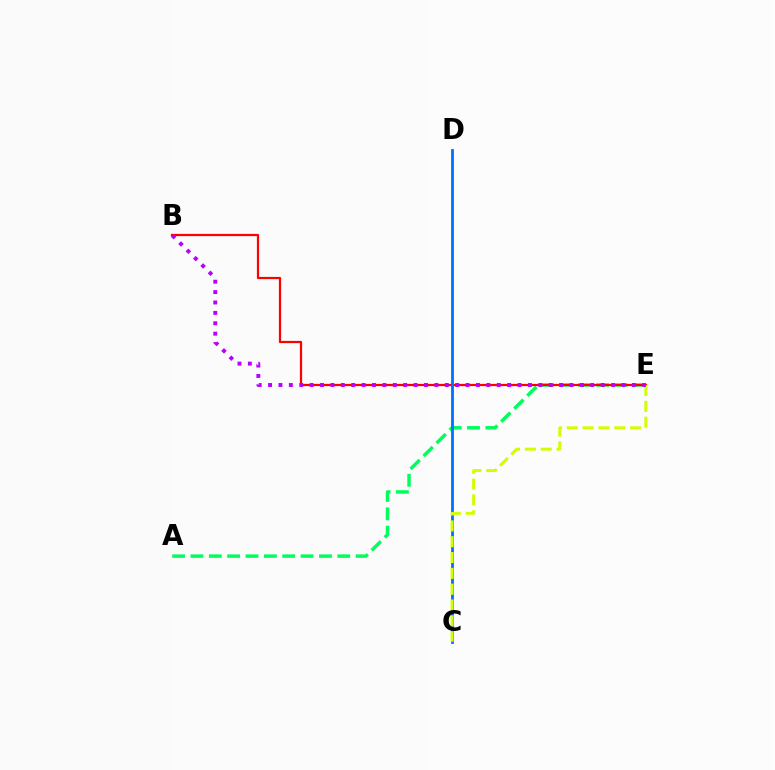{('A', 'E'): [{'color': '#00ff5c', 'line_style': 'dashed', 'thickness': 2.49}], ('B', 'E'): [{'color': '#ff0000', 'line_style': 'solid', 'thickness': 1.61}, {'color': '#b900ff', 'line_style': 'dotted', 'thickness': 2.82}], ('C', 'D'): [{'color': '#0074ff', 'line_style': 'solid', 'thickness': 2.03}], ('C', 'E'): [{'color': '#d1ff00', 'line_style': 'dashed', 'thickness': 2.15}]}